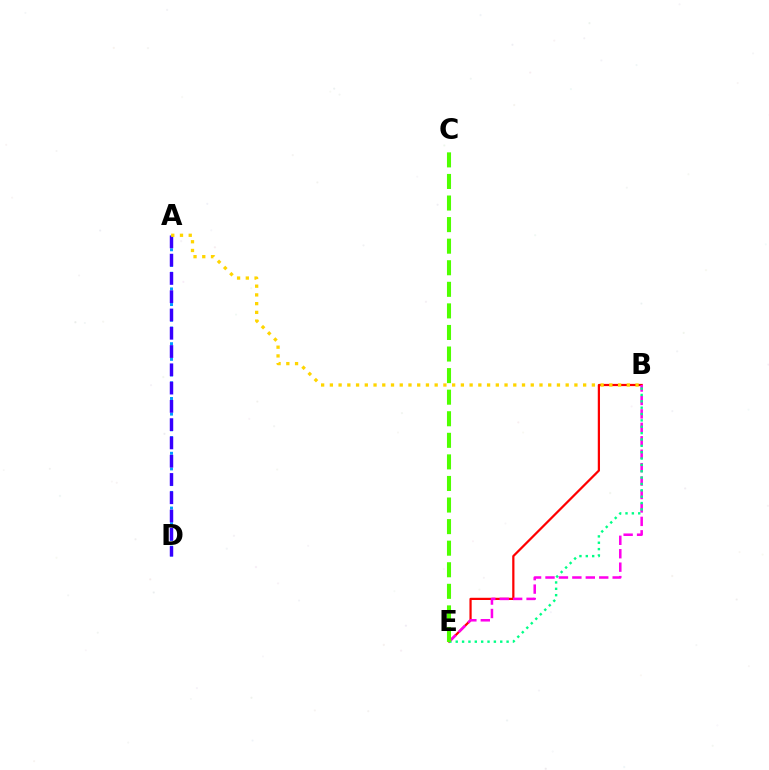{('B', 'E'): [{'color': '#ff0000', 'line_style': 'solid', 'thickness': 1.6}, {'color': '#ff00ed', 'line_style': 'dashed', 'thickness': 1.83}, {'color': '#00ff86', 'line_style': 'dotted', 'thickness': 1.73}], ('A', 'D'): [{'color': '#009eff', 'line_style': 'dotted', 'thickness': 2.13}, {'color': '#3700ff', 'line_style': 'dashed', 'thickness': 2.48}], ('C', 'E'): [{'color': '#4fff00', 'line_style': 'dashed', 'thickness': 2.93}], ('A', 'B'): [{'color': '#ffd500', 'line_style': 'dotted', 'thickness': 2.37}]}